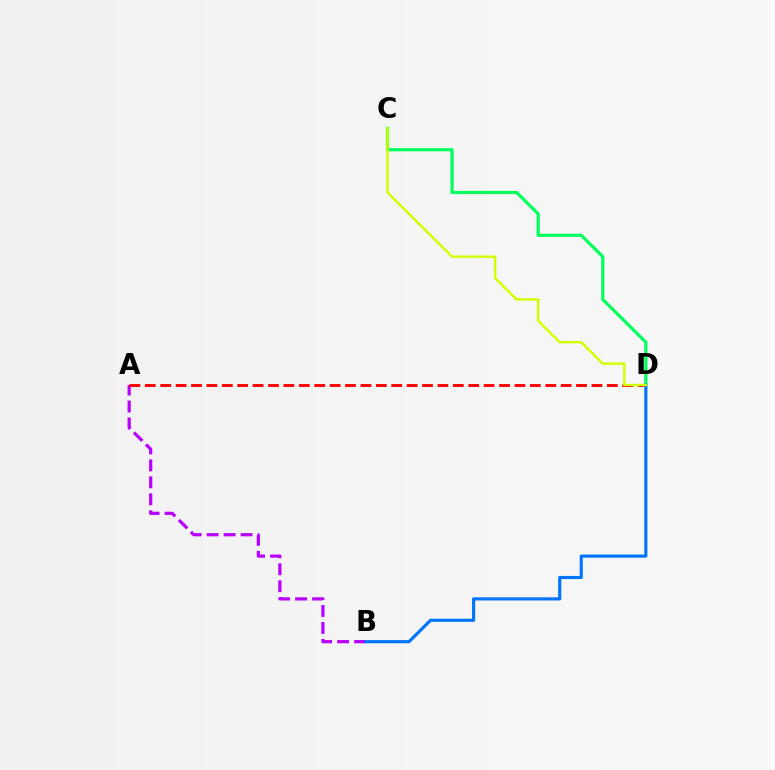{('A', 'B'): [{'color': '#b900ff', 'line_style': 'dashed', 'thickness': 2.3}], ('A', 'D'): [{'color': '#ff0000', 'line_style': 'dashed', 'thickness': 2.09}], ('C', 'D'): [{'color': '#00ff5c', 'line_style': 'solid', 'thickness': 2.29}, {'color': '#d1ff00', 'line_style': 'solid', 'thickness': 1.75}], ('B', 'D'): [{'color': '#0074ff', 'line_style': 'solid', 'thickness': 2.26}]}